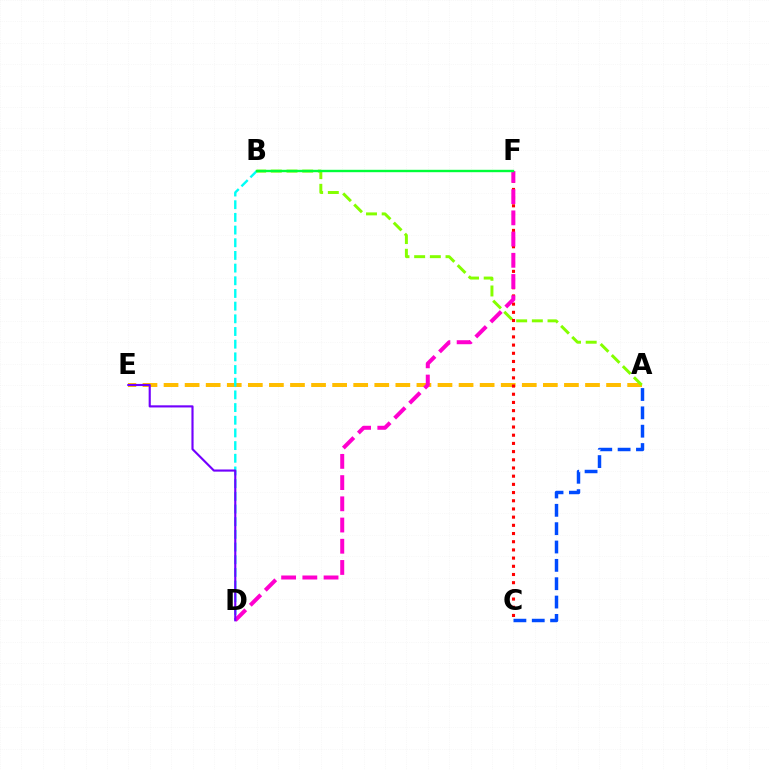{('A', 'E'): [{'color': '#ffbd00', 'line_style': 'dashed', 'thickness': 2.86}], ('B', 'D'): [{'color': '#00fff6', 'line_style': 'dashed', 'thickness': 1.72}], ('A', 'B'): [{'color': '#84ff00', 'line_style': 'dashed', 'thickness': 2.13}], ('C', 'F'): [{'color': '#ff0000', 'line_style': 'dotted', 'thickness': 2.23}], ('D', 'F'): [{'color': '#ff00cf', 'line_style': 'dashed', 'thickness': 2.88}], ('D', 'E'): [{'color': '#7200ff', 'line_style': 'solid', 'thickness': 1.54}], ('B', 'F'): [{'color': '#00ff39', 'line_style': 'solid', 'thickness': 1.72}], ('A', 'C'): [{'color': '#004bff', 'line_style': 'dashed', 'thickness': 2.49}]}